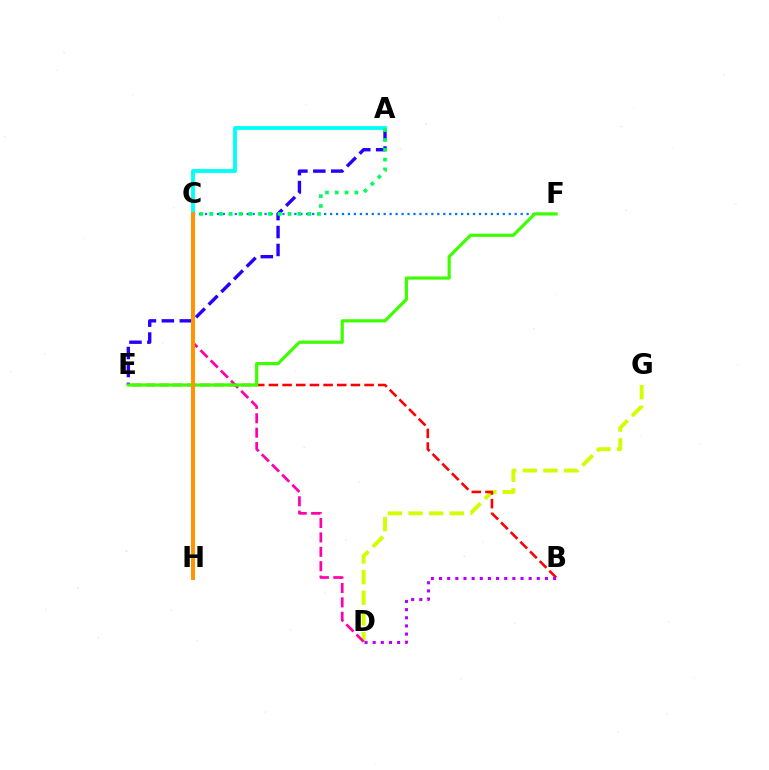{('D', 'G'): [{'color': '#d1ff00', 'line_style': 'dashed', 'thickness': 2.8}], ('C', 'D'): [{'color': '#ff00ac', 'line_style': 'dashed', 'thickness': 1.95}], ('A', 'E'): [{'color': '#2500ff', 'line_style': 'dashed', 'thickness': 2.44}], ('C', 'F'): [{'color': '#0074ff', 'line_style': 'dotted', 'thickness': 1.62}], ('A', 'C'): [{'color': '#00fff6', 'line_style': 'solid', 'thickness': 2.75}, {'color': '#00ff5c', 'line_style': 'dotted', 'thickness': 2.66}], ('B', 'E'): [{'color': '#ff0000', 'line_style': 'dashed', 'thickness': 1.86}], ('B', 'D'): [{'color': '#b900ff', 'line_style': 'dotted', 'thickness': 2.21}], ('E', 'F'): [{'color': '#3dff00', 'line_style': 'solid', 'thickness': 2.29}], ('C', 'H'): [{'color': '#ff9400', 'line_style': 'solid', 'thickness': 2.86}]}